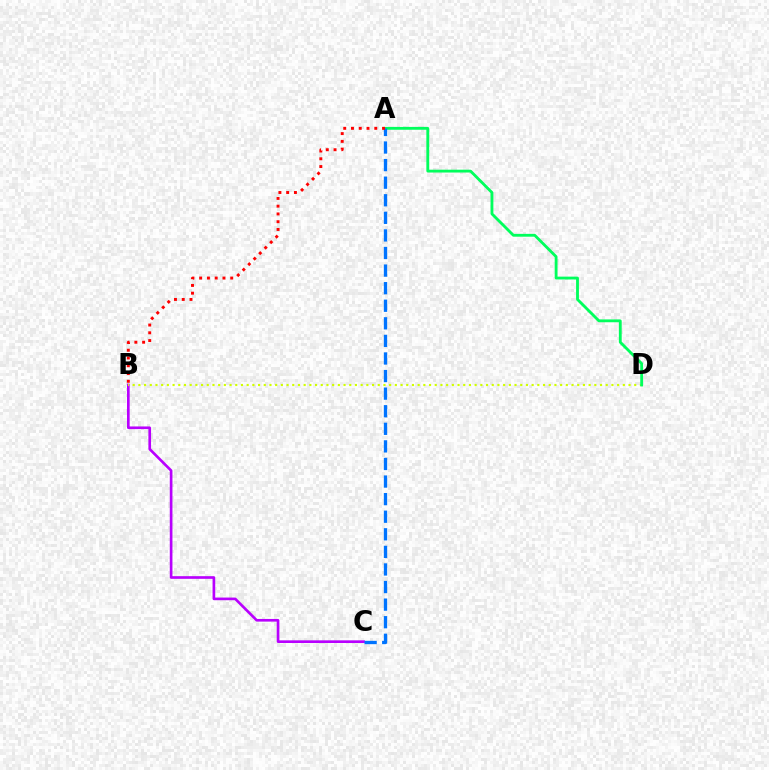{('B', 'C'): [{'color': '#b900ff', 'line_style': 'solid', 'thickness': 1.91}], ('B', 'D'): [{'color': '#d1ff00', 'line_style': 'dotted', 'thickness': 1.55}], ('A', 'D'): [{'color': '#00ff5c', 'line_style': 'solid', 'thickness': 2.04}], ('A', 'C'): [{'color': '#0074ff', 'line_style': 'dashed', 'thickness': 2.39}], ('A', 'B'): [{'color': '#ff0000', 'line_style': 'dotted', 'thickness': 2.11}]}